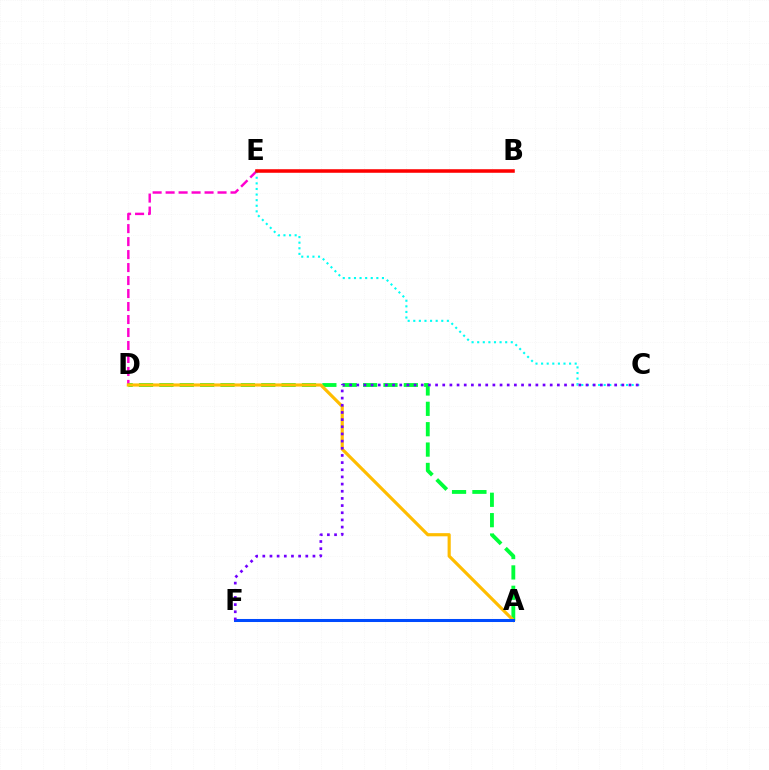{('D', 'E'): [{'color': '#ff00cf', 'line_style': 'dashed', 'thickness': 1.76}], ('A', 'F'): [{'color': '#84ff00', 'line_style': 'solid', 'thickness': 1.89}, {'color': '#004bff', 'line_style': 'solid', 'thickness': 2.19}], ('A', 'D'): [{'color': '#00ff39', 'line_style': 'dashed', 'thickness': 2.77}, {'color': '#ffbd00', 'line_style': 'solid', 'thickness': 2.27}], ('C', 'E'): [{'color': '#00fff6', 'line_style': 'dotted', 'thickness': 1.52}], ('B', 'E'): [{'color': '#ff0000', 'line_style': 'solid', 'thickness': 2.55}], ('C', 'F'): [{'color': '#7200ff', 'line_style': 'dotted', 'thickness': 1.95}]}